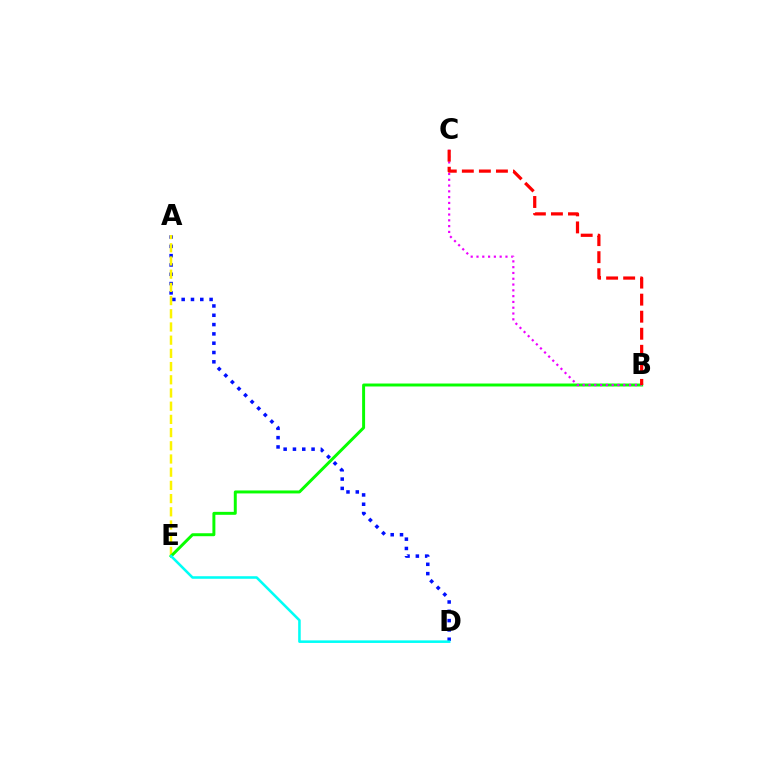{('A', 'D'): [{'color': '#0010ff', 'line_style': 'dotted', 'thickness': 2.53}], ('A', 'E'): [{'color': '#fcf500', 'line_style': 'dashed', 'thickness': 1.79}], ('B', 'E'): [{'color': '#08ff00', 'line_style': 'solid', 'thickness': 2.13}], ('D', 'E'): [{'color': '#00fff6', 'line_style': 'solid', 'thickness': 1.84}], ('B', 'C'): [{'color': '#ee00ff', 'line_style': 'dotted', 'thickness': 1.57}, {'color': '#ff0000', 'line_style': 'dashed', 'thickness': 2.32}]}